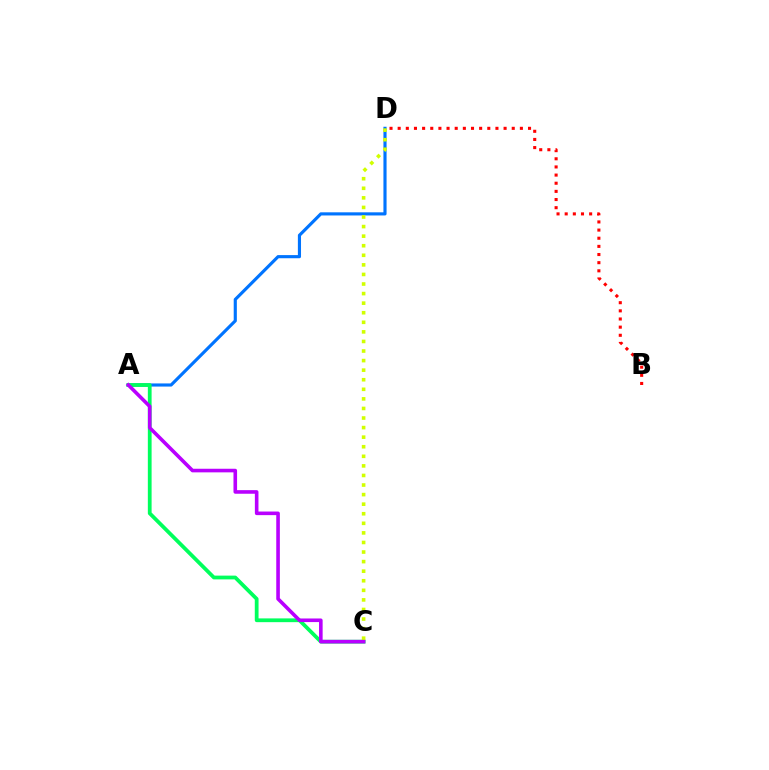{('A', 'D'): [{'color': '#0074ff', 'line_style': 'solid', 'thickness': 2.26}], ('B', 'D'): [{'color': '#ff0000', 'line_style': 'dotted', 'thickness': 2.21}], ('A', 'C'): [{'color': '#00ff5c', 'line_style': 'solid', 'thickness': 2.71}, {'color': '#b900ff', 'line_style': 'solid', 'thickness': 2.59}], ('C', 'D'): [{'color': '#d1ff00', 'line_style': 'dotted', 'thickness': 2.6}]}